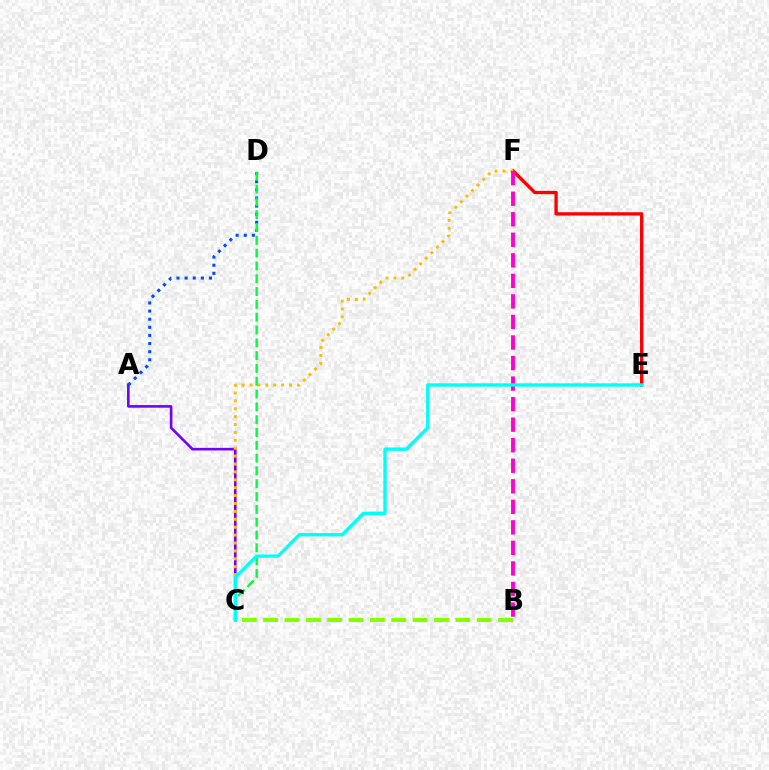{('A', 'C'): [{'color': '#7200ff', 'line_style': 'solid', 'thickness': 1.88}], ('E', 'F'): [{'color': '#ff0000', 'line_style': 'solid', 'thickness': 2.38}], ('A', 'D'): [{'color': '#004bff', 'line_style': 'dotted', 'thickness': 2.21}], ('C', 'F'): [{'color': '#ffbd00', 'line_style': 'dotted', 'thickness': 2.15}], ('C', 'D'): [{'color': '#00ff39', 'line_style': 'dashed', 'thickness': 1.74}], ('B', 'C'): [{'color': '#84ff00', 'line_style': 'dashed', 'thickness': 2.9}], ('B', 'F'): [{'color': '#ff00cf', 'line_style': 'dashed', 'thickness': 2.79}], ('C', 'E'): [{'color': '#00fff6', 'line_style': 'solid', 'thickness': 2.42}]}